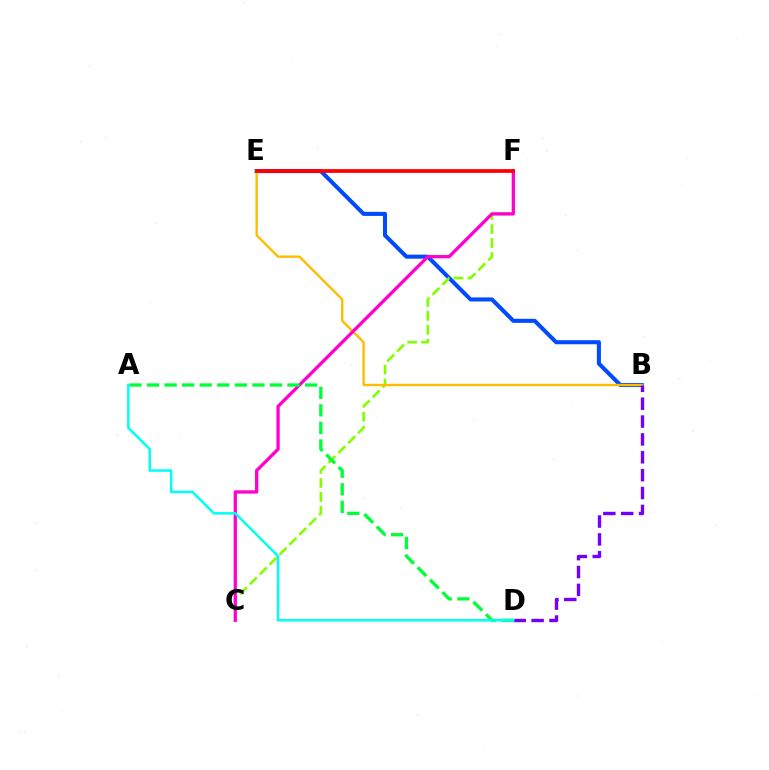{('B', 'E'): [{'color': '#004bff', 'line_style': 'solid', 'thickness': 2.92}, {'color': '#ffbd00', 'line_style': 'solid', 'thickness': 1.72}], ('C', 'F'): [{'color': '#84ff00', 'line_style': 'dashed', 'thickness': 1.9}, {'color': '#ff00cf', 'line_style': 'solid', 'thickness': 2.37}], ('A', 'D'): [{'color': '#00ff39', 'line_style': 'dashed', 'thickness': 2.39}, {'color': '#00fff6', 'line_style': 'solid', 'thickness': 1.8}], ('B', 'D'): [{'color': '#7200ff', 'line_style': 'dashed', 'thickness': 2.43}], ('E', 'F'): [{'color': '#ff0000', 'line_style': 'solid', 'thickness': 2.7}]}